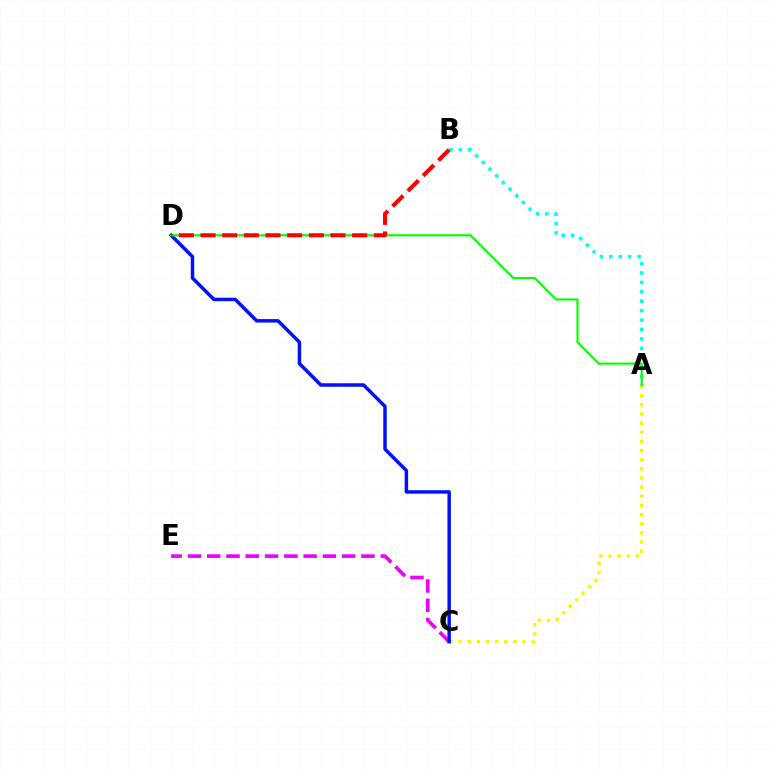{('A', 'B'): [{'color': '#00fff6', 'line_style': 'dotted', 'thickness': 2.56}], ('A', 'C'): [{'color': '#fcf500', 'line_style': 'dotted', 'thickness': 2.49}], ('C', 'E'): [{'color': '#ee00ff', 'line_style': 'dashed', 'thickness': 2.62}], ('C', 'D'): [{'color': '#0010ff', 'line_style': 'solid', 'thickness': 2.5}], ('A', 'D'): [{'color': '#08ff00', 'line_style': 'solid', 'thickness': 1.55}], ('B', 'D'): [{'color': '#ff0000', 'line_style': 'dashed', 'thickness': 2.94}]}